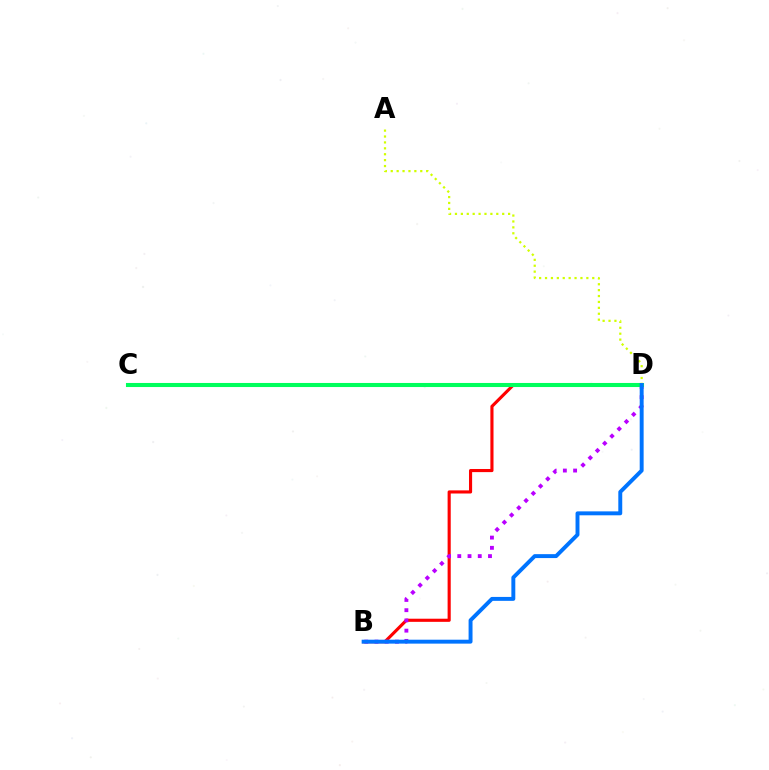{('B', 'D'): [{'color': '#ff0000', 'line_style': 'solid', 'thickness': 2.25}, {'color': '#b900ff', 'line_style': 'dotted', 'thickness': 2.78}, {'color': '#0074ff', 'line_style': 'solid', 'thickness': 2.83}], ('C', 'D'): [{'color': '#00ff5c', 'line_style': 'solid', 'thickness': 2.93}], ('A', 'D'): [{'color': '#d1ff00', 'line_style': 'dotted', 'thickness': 1.6}]}